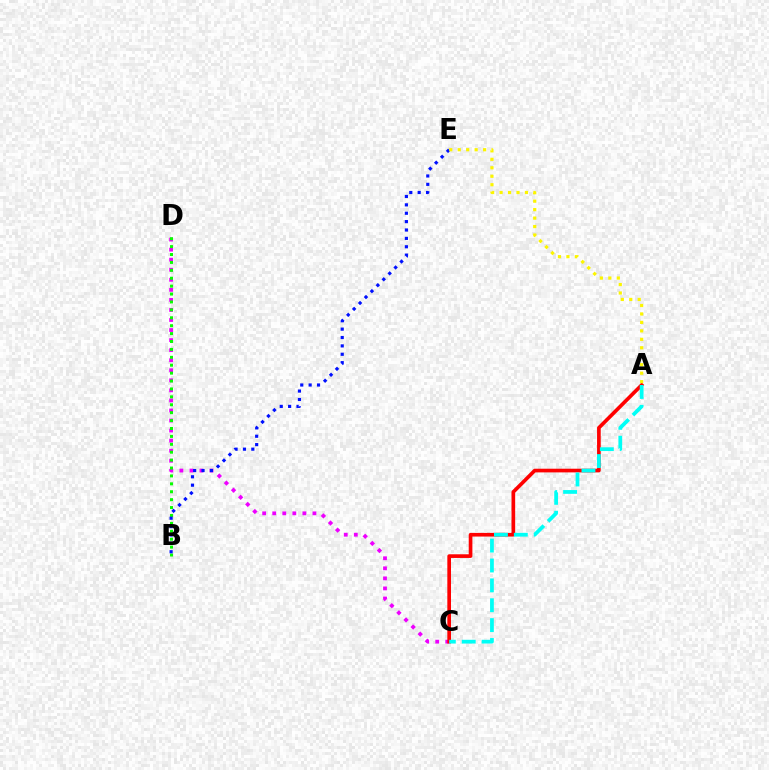{('C', 'D'): [{'color': '#ee00ff', 'line_style': 'dotted', 'thickness': 2.73}], ('B', 'D'): [{'color': '#08ff00', 'line_style': 'dotted', 'thickness': 2.15}], ('B', 'E'): [{'color': '#0010ff', 'line_style': 'dotted', 'thickness': 2.28}], ('A', 'C'): [{'color': '#ff0000', 'line_style': 'solid', 'thickness': 2.64}, {'color': '#00fff6', 'line_style': 'dashed', 'thickness': 2.7}], ('A', 'E'): [{'color': '#fcf500', 'line_style': 'dotted', 'thickness': 2.3}]}